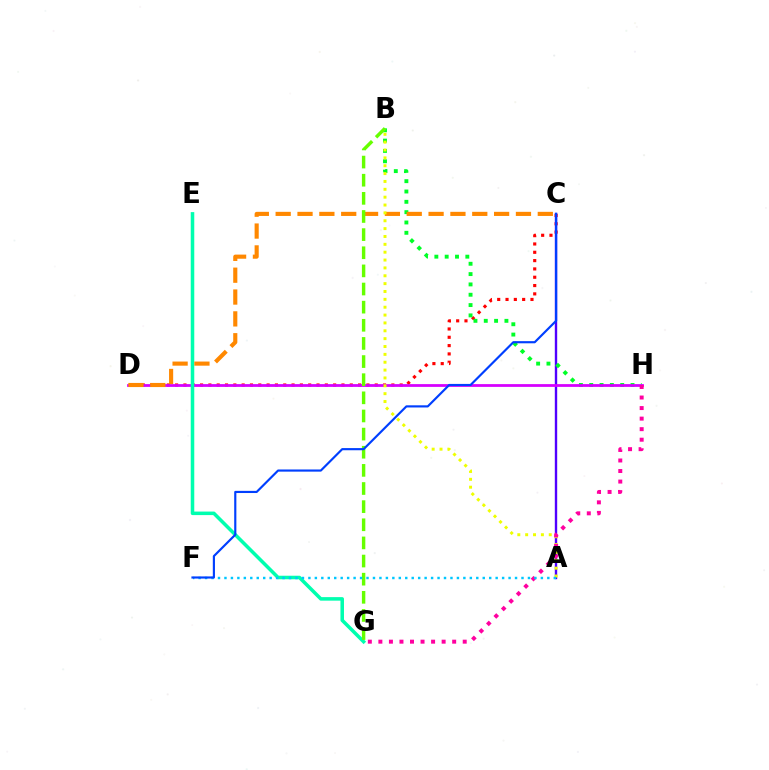{('C', 'D'): [{'color': '#ff0000', 'line_style': 'dotted', 'thickness': 2.26}, {'color': '#ff8800', 'line_style': 'dashed', 'thickness': 2.97}], ('A', 'C'): [{'color': '#4f00ff', 'line_style': 'solid', 'thickness': 1.72}], ('B', 'H'): [{'color': '#00ff27', 'line_style': 'dotted', 'thickness': 2.81}], ('D', 'H'): [{'color': '#d600ff', 'line_style': 'solid', 'thickness': 2.0}], ('E', 'G'): [{'color': '#00ffaf', 'line_style': 'solid', 'thickness': 2.54}], ('A', 'B'): [{'color': '#eeff00', 'line_style': 'dotted', 'thickness': 2.14}], ('B', 'G'): [{'color': '#66ff00', 'line_style': 'dashed', 'thickness': 2.46}], ('G', 'H'): [{'color': '#ff00a0', 'line_style': 'dotted', 'thickness': 2.86}], ('A', 'F'): [{'color': '#00c7ff', 'line_style': 'dotted', 'thickness': 1.75}], ('C', 'F'): [{'color': '#003fff', 'line_style': 'solid', 'thickness': 1.56}]}